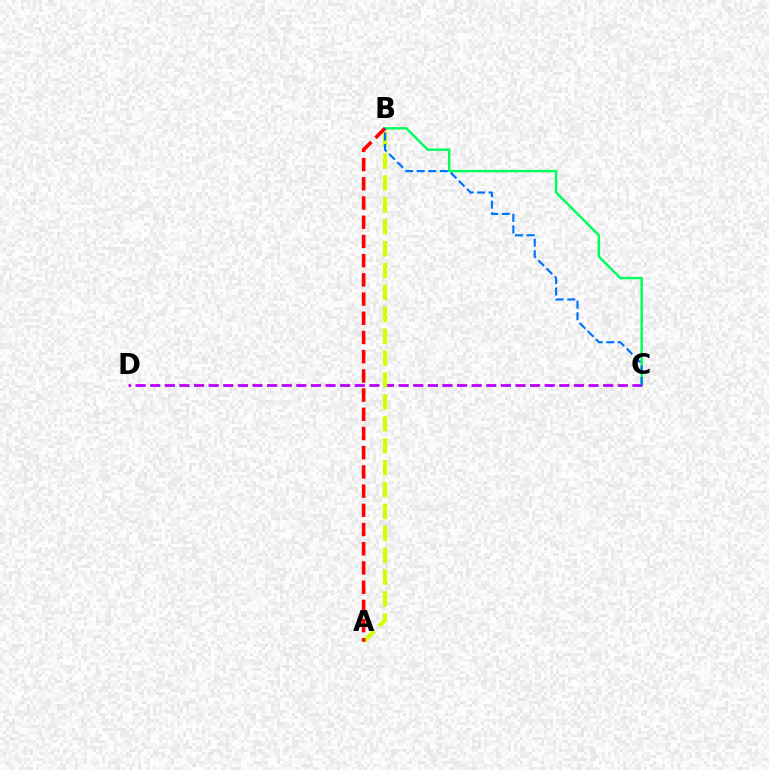{('B', 'C'): [{'color': '#00ff5c', 'line_style': 'solid', 'thickness': 1.76}, {'color': '#0074ff', 'line_style': 'dashed', 'thickness': 1.57}], ('C', 'D'): [{'color': '#b900ff', 'line_style': 'dashed', 'thickness': 1.98}], ('A', 'B'): [{'color': '#d1ff00', 'line_style': 'dashed', 'thickness': 2.98}, {'color': '#ff0000', 'line_style': 'dashed', 'thickness': 2.61}]}